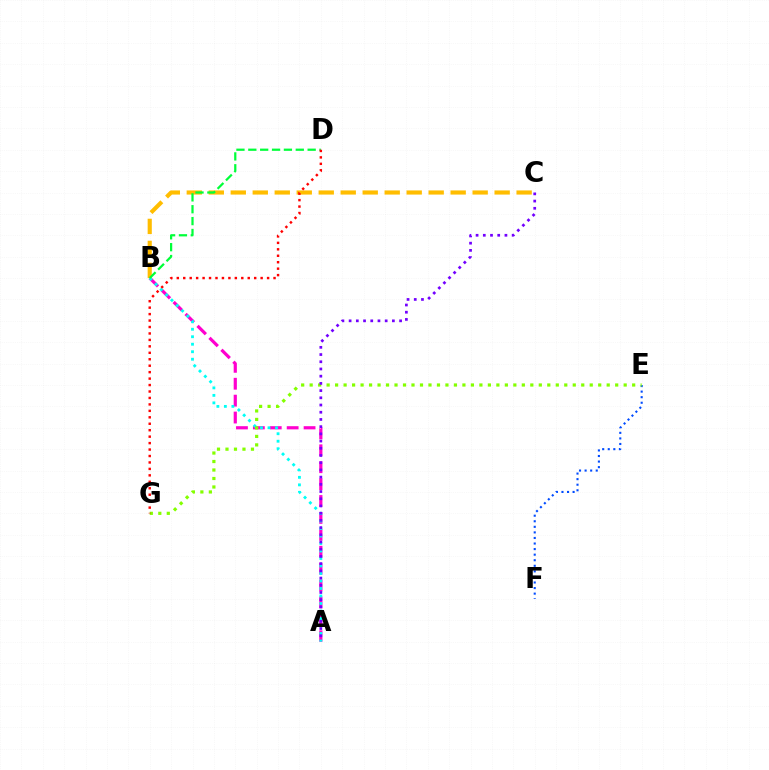{('E', 'F'): [{'color': '#004bff', 'line_style': 'dotted', 'thickness': 1.51}], ('A', 'B'): [{'color': '#ff00cf', 'line_style': 'dashed', 'thickness': 2.3}, {'color': '#00fff6', 'line_style': 'dotted', 'thickness': 2.04}], ('B', 'C'): [{'color': '#ffbd00', 'line_style': 'dashed', 'thickness': 2.99}], ('E', 'G'): [{'color': '#84ff00', 'line_style': 'dotted', 'thickness': 2.31}], ('A', 'C'): [{'color': '#7200ff', 'line_style': 'dotted', 'thickness': 1.96}], ('B', 'D'): [{'color': '#00ff39', 'line_style': 'dashed', 'thickness': 1.61}], ('D', 'G'): [{'color': '#ff0000', 'line_style': 'dotted', 'thickness': 1.75}]}